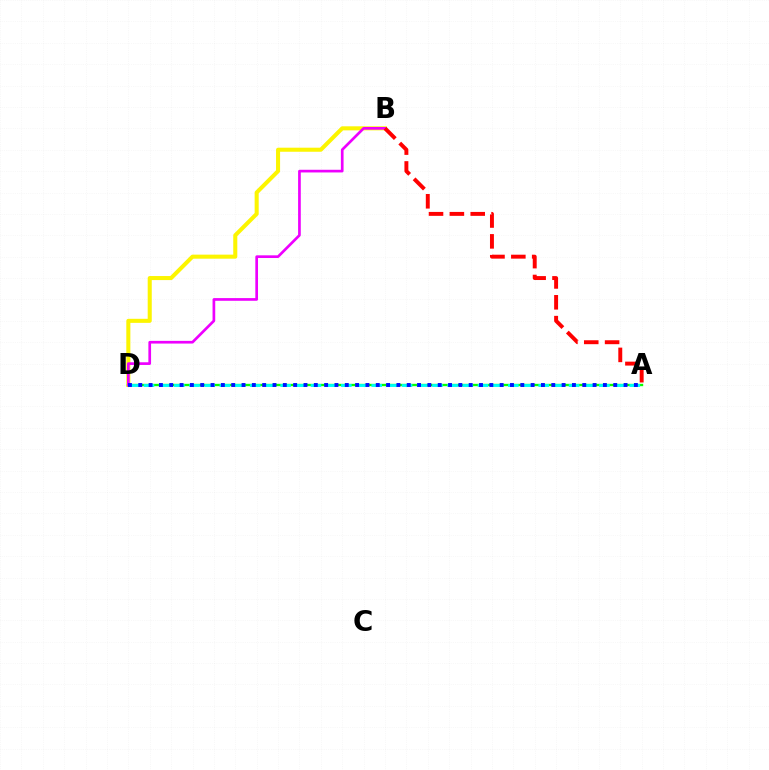{('B', 'D'): [{'color': '#fcf500', 'line_style': 'solid', 'thickness': 2.92}, {'color': '#ee00ff', 'line_style': 'solid', 'thickness': 1.93}], ('A', 'D'): [{'color': '#08ff00', 'line_style': 'solid', 'thickness': 1.69}, {'color': '#00fff6', 'line_style': 'dashed', 'thickness': 2.06}, {'color': '#0010ff', 'line_style': 'dotted', 'thickness': 2.81}], ('A', 'B'): [{'color': '#ff0000', 'line_style': 'dashed', 'thickness': 2.83}]}